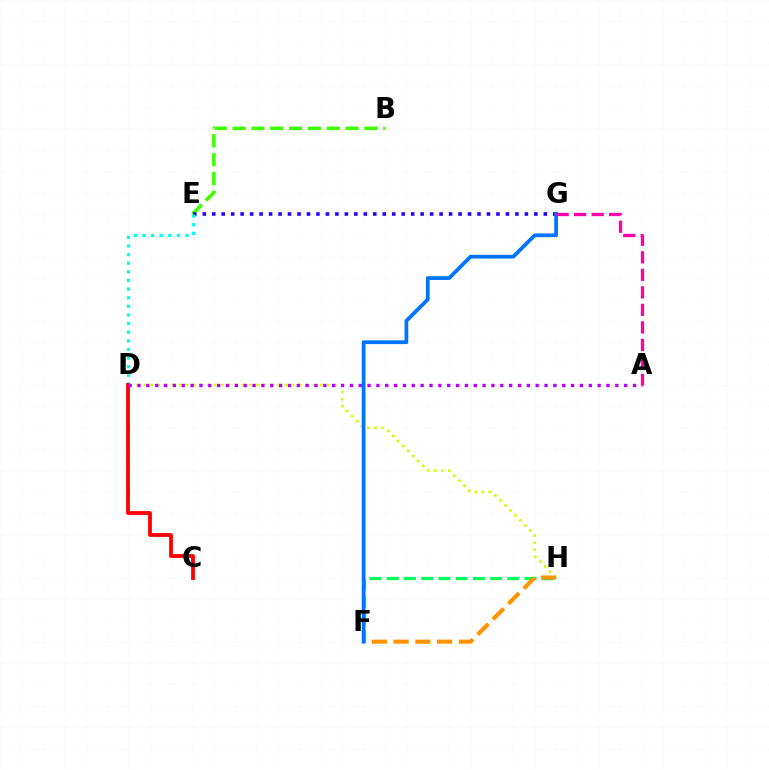{('F', 'H'): [{'color': '#00ff5c', 'line_style': 'dashed', 'thickness': 2.34}, {'color': '#ff9400', 'line_style': 'dashed', 'thickness': 2.95}], ('B', 'E'): [{'color': '#3dff00', 'line_style': 'dashed', 'thickness': 2.56}], ('D', 'H'): [{'color': '#d1ff00', 'line_style': 'dotted', 'thickness': 1.92}], ('E', 'G'): [{'color': '#2500ff', 'line_style': 'dotted', 'thickness': 2.57}], ('D', 'E'): [{'color': '#00fff6', 'line_style': 'dotted', 'thickness': 2.34}], ('C', 'D'): [{'color': '#ff0000', 'line_style': 'solid', 'thickness': 2.73}], ('F', 'G'): [{'color': '#0074ff', 'line_style': 'solid', 'thickness': 2.69}], ('A', 'D'): [{'color': '#b900ff', 'line_style': 'dotted', 'thickness': 2.4}], ('A', 'G'): [{'color': '#ff00ac', 'line_style': 'dashed', 'thickness': 2.38}]}